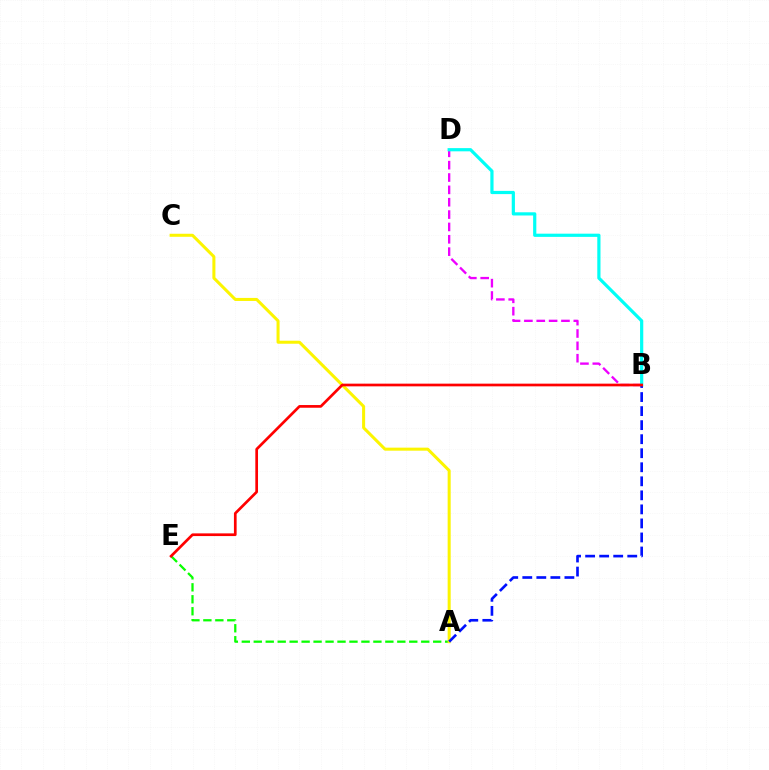{('B', 'D'): [{'color': '#ee00ff', 'line_style': 'dashed', 'thickness': 1.68}, {'color': '#00fff6', 'line_style': 'solid', 'thickness': 2.31}], ('A', 'E'): [{'color': '#08ff00', 'line_style': 'dashed', 'thickness': 1.63}], ('A', 'C'): [{'color': '#fcf500', 'line_style': 'solid', 'thickness': 2.18}], ('A', 'B'): [{'color': '#0010ff', 'line_style': 'dashed', 'thickness': 1.91}], ('B', 'E'): [{'color': '#ff0000', 'line_style': 'solid', 'thickness': 1.94}]}